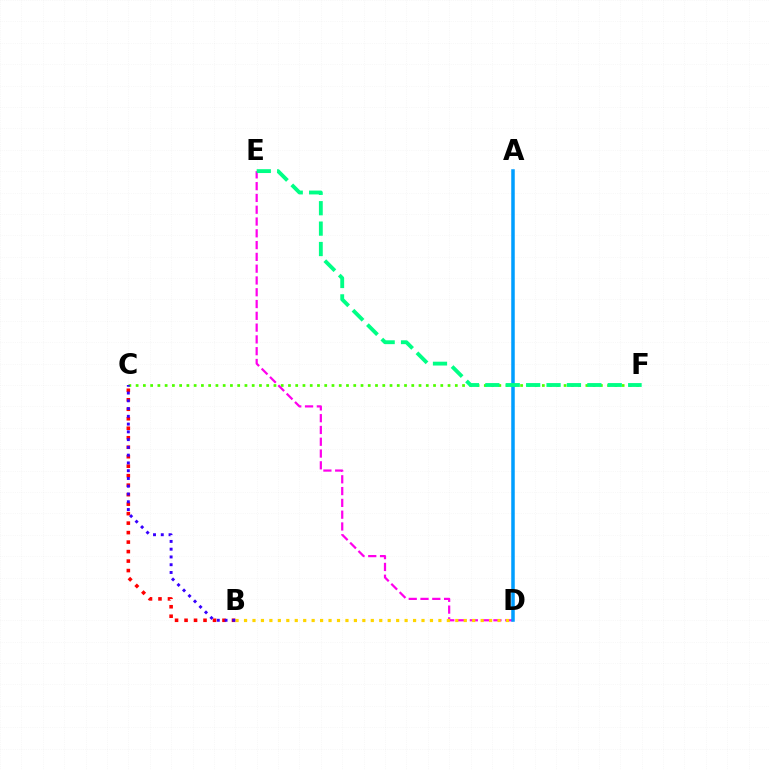{('C', 'F'): [{'color': '#4fff00', 'line_style': 'dotted', 'thickness': 1.97}], ('D', 'E'): [{'color': '#ff00ed', 'line_style': 'dashed', 'thickness': 1.6}], ('B', 'C'): [{'color': '#ff0000', 'line_style': 'dotted', 'thickness': 2.58}, {'color': '#3700ff', 'line_style': 'dotted', 'thickness': 2.11}], ('B', 'D'): [{'color': '#ffd500', 'line_style': 'dotted', 'thickness': 2.3}], ('A', 'D'): [{'color': '#009eff', 'line_style': 'solid', 'thickness': 2.53}], ('E', 'F'): [{'color': '#00ff86', 'line_style': 'dashed', 'thickness': 2.77}]}